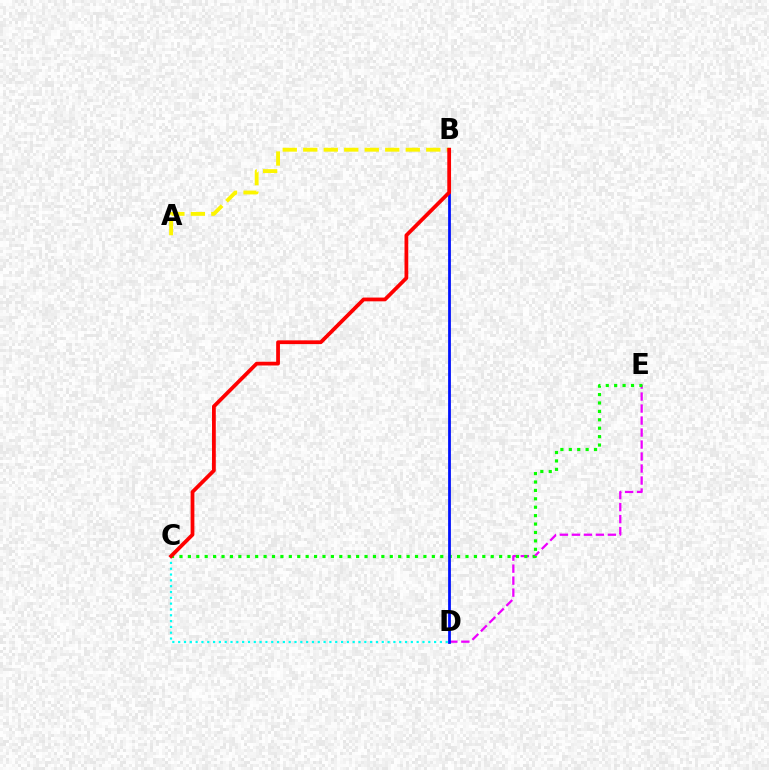{('A', 'B'): [{'color': '#fcf500', 'line_style': 'dashed', 'thickness': 2.79}], ('D', 'E'): [{'color': '#ee00ff', 'line_style': 'dashed', 'thickness': 1.63}], ('C', 'E'): [{'color': '#08ff00', 'line_style': 'dotted', 'thickness': 2.29}], ('C', 'D'): [{'color': '#00fff6', 'line_style': 'dotted', 'thickness': 1.58}], ('B', 'D'): [{'color': '#0010ff', 'line_style': 'solid', 'thickness': 2.0}], ('B', 'C'): [{'color': '#ff0000', 'line_style': 'solid', 'thickness': 2.71}]}